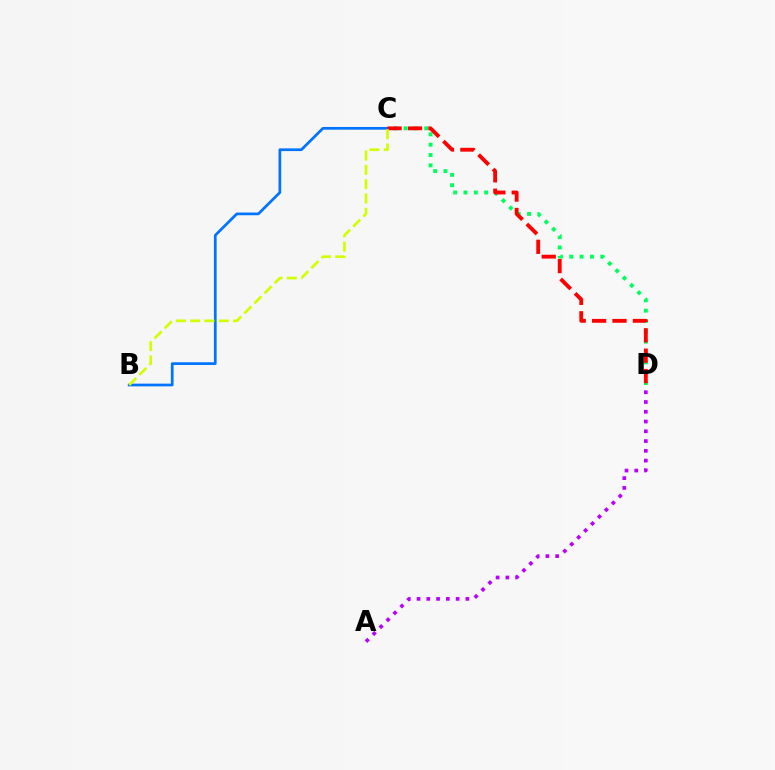{('C', 'D'): [{'color': '#00ff5c', 'line_style': 'dotted', 'thickness': 2.81}, {'color': '#ff0000', 'line_style': 'dashed', 'thickness': 2.77}], ('B', 'C'): [{'color': '#0074ff', 'line_style': 'solid', 'thickness': 1.96}, {'color': '#d1ff00', 'line_style': 'dashed', 'thickness': 1.94}], ('A', 'D'): [{'color': '#b900ff', 'line_style': 'dotted', 'thickness': 2.65}]}